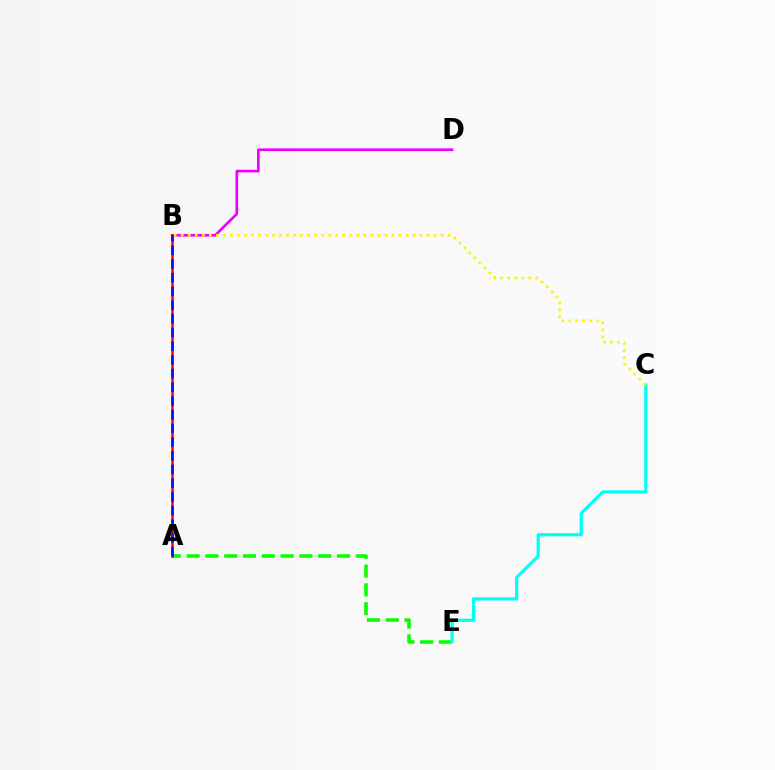{('A', 'E'): [{'color': '#08ff00', 'line_style': 'dashed', 'thickness': 2.55}], ('C', 'E'): [{'color': '#00fff6', 'line_style': 'solid', 'thickness': 2.31}], ('B', 'D'): [{'color': '#ee00ff', 'line_style': 'solid', 'thickness': 1.92}], ('A', 'B'): [{'color': '#ff0000', 'line_style': 'solid', 'thickness': 1.81}, {'color': '#0010ff', 'line_style': 'dashed', 'thickness': 1.86}], ('B', 'C'): [{'color': '#fcf500', 'line_style': 'dotted', 'thickness': 1.91}]}